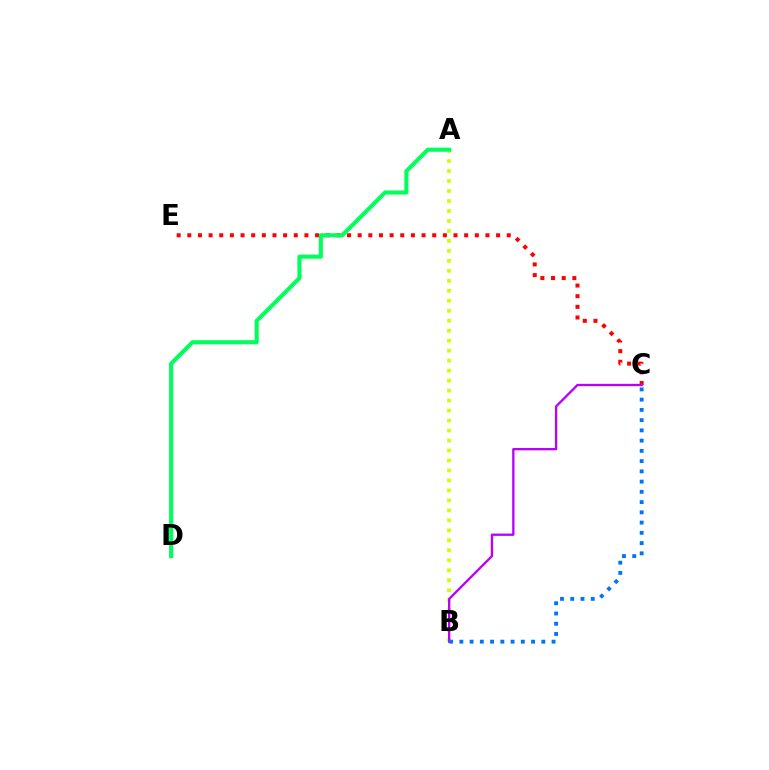{('C', 'E'): [{'color': '#ff0000', 'line_style': 'dotted', 'thickness': 2.89}], ('A', 'B'): [{'color': '#d1ff00', 'line_style': 'dotted', 'thickness': 2.71}], ('A', 'D'): [{'color': '#00ff5c', 'line_style': 'solid', 'thickness': 2.94}], ('B', 'C'): [{'color': '#b900ff', 'line_style': 'solid', 'thickness': 1.67}, {'color': '#0074ff', 'line_style': 'dotted', 'thickness': 2.78}]}